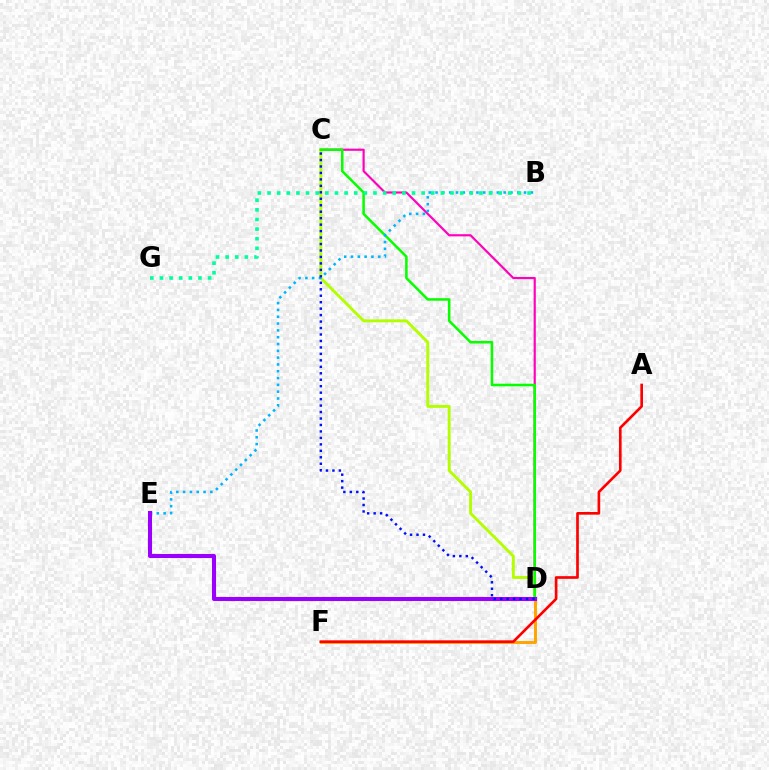{('D', 'F'): [{'color': '#ffa500', 'line_style': 'solid', 'thickness': 2.13}], ('C', 'D'): [{'color': '#ff00bd', 'line_style': 'solid', 'thickness': 1.56}, {'color': '#b3ff00', 'line_style': 'solid', 'thickness': 2.09}, {'color': '#08ff00', 'line_style': 'solid', 'thickness': 1.83}, {'color': '#0010ff', 'line_style': 'dotted', 'thickness': 1.76}], ('A', 'F'): [{'color': '#ff0000', 'line_style': 'solid', 'thickness': 1.92}], ('B', 'E'): [{'color': '#00b5ff', 'line_style': 'dotted', 'thickness': 1.85}], ('B', 'G'): [{'color': '#00ff9d', 'line_style': 'dotted', 'thickness': 2.62}], ('D', 'E'): [{'color': '#9b00ff', 'line_style': 'solid', 'thickness': 2.92}]}